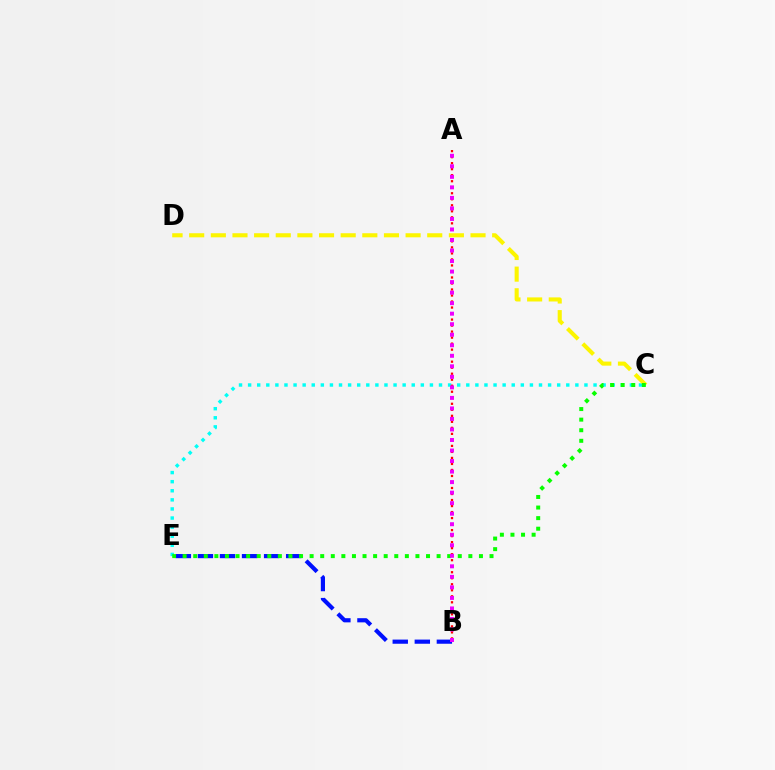{('C', 'E'): [{'color': '#00fff6', 'line_style': 'dotted', 'thickness': 2.47}, {'color': '#08ff00', 'line_style': 'dotted', 'thickness': 2.88}], ('B', 'E'): [{'color': '#0010ff', 'line_style': 'dashed', 'thickness': 3.0}], ('A', 'B'): [{'color': '#ff0000', 'line_style': 'dotted', 'thickness': 1.63}, {'color': '#ee00ff', 'line_style': 'dotted', 'thickness': 2.86}], ('C', 'D'): [{'color': '#fcf500', 'line_style': 'dashed', 'thickness': 2.94}]}